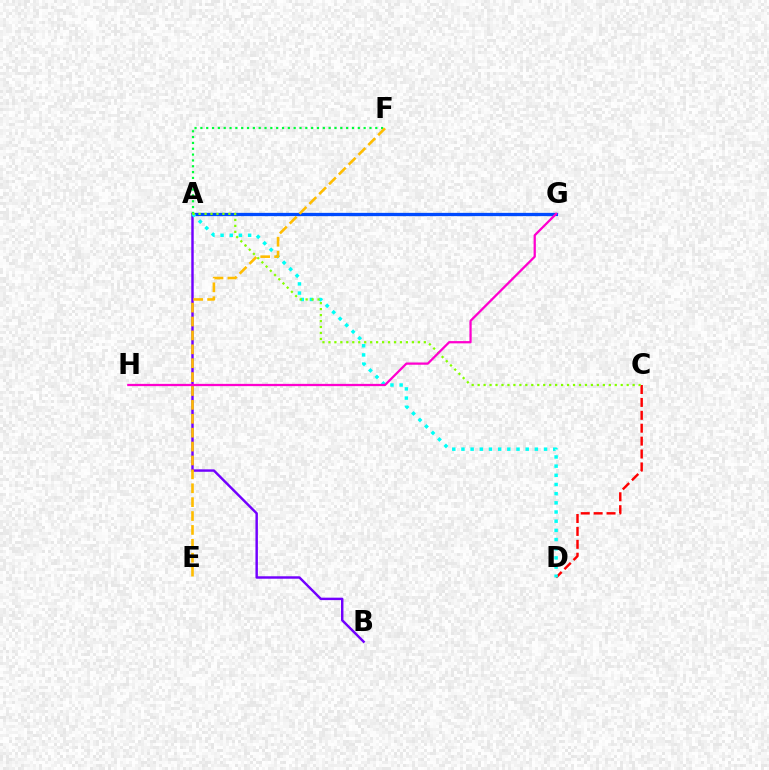{('C', 'D'): [{'color': '#ff0000', 'line_style': 'dashed', 'thickness': 1.75}], ('A', 'B'): [{'color': '#7200ff', 'line_style': 'solid', 'thickness': 1.76}], ('A', 'G'): [{'color': '#004bff', 'line_style': 'solid', 'thickness': 2.36}], ('A', 'F'): [{'color': '#00ff39', 'line_style': 'dotted', 'thickness': 1.58}], ('A', 'D'): [{'color': '#00fff6', 'line_style': 'dotted', 'thickness': 2.49}], ('A', 'C'): [{'color': '#84ff00', 'line_style': 'dotted', 'thickness': 1.62}], ('G', 'H'): [{'color': '#ff00cf', 'line_style': 'solid', 'thickness': 1.63}], ('E', 'F'): [{'color': '#ffbd00', 'line_style': 'dashed', 'thickness': 1.89}]}